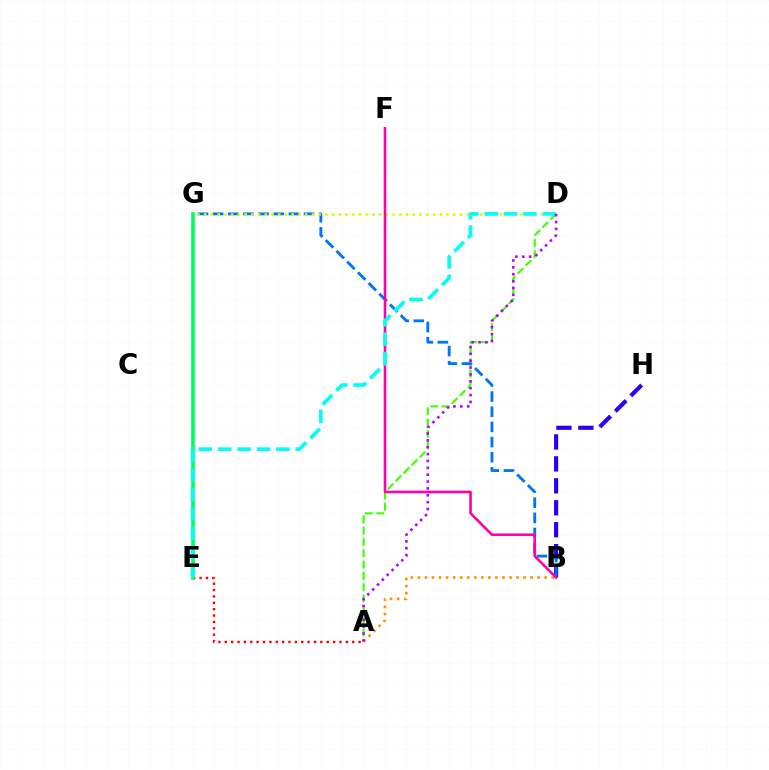{('B', 'H'): [{'color': '#2500ff', 'line_style': 'dashed', 'thickness': 2.98}], ('A', 'D'): [{'color': '#3dff00', 'line_style': 'dashed', 'thickness': 1.54}, {'color': '#b900ff', 'line_style': 'dotted', 'thickness': 1.87}], ('B', 'G'): [{'color': '#0074ff', 'line_style': 'dashed', 'thickness': 2.06}], ('D', 'G'): [{'color': '#d1ff00', 'line_style': 'dotted', 'thickness': 1.83}], ('A', 'E'): [{'color': '#ff0000', 'line_style': 'dotted', 'thickness': 1.73}], ('E', 'G'): [{'color': '#00ff5c', 'line_style': 'solid', 'thickness': 2.62}], ('A', 'B'): [{'color': '#ff9400', 'line_style': 'dotted', 'thickness': 1.91}], ('B', 'F'): [{'color': '#ff00ac', 'line_style': 'solid', 'thickness': 1.87}], ('D', 'E'): [{'color': '#00fff6', 'line_style': 'dashed', 'thickness': 2.63}]}